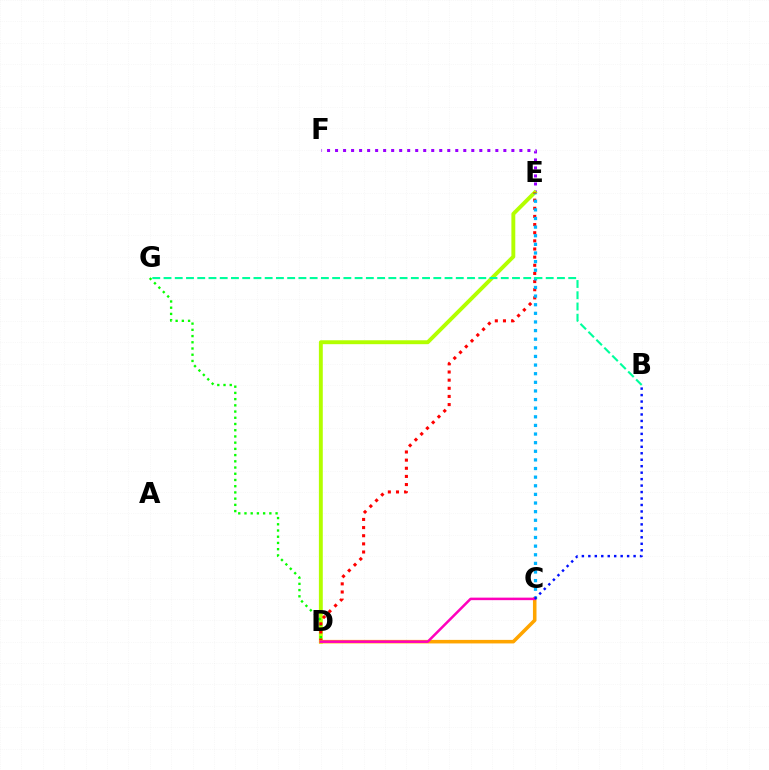{('E', 'F'): [{'color': '#9b00ff', 'line_style': 'dotted', 'thickness': 2.18}], ('D', 'E'): [{'color': '#b3ff00', 'line_style': 'solid', 'thickness': 2.81}, {'color': '#ff0000', 'line_style': 'dotted', 'thickness': 2.21}], ('D', 'G'): [{'color': '#08ff00', 'line_style': 'dotted', 'thickness': 1.69}], ('C', 'E'): [{'color': '#00b5ff', 'line_style': 'dotted', 'thickness': 2.34}], ('C', 'D'): [{'color': '#ffa500', 'line_style': 'solid', 'thickness': 2.56}, {'color': '#ff00bd', 'line_style': 'solid', 'thickness': 1.81}], ('B', 'C'): [{'color': '#0010ff', 'line_style': 'dotted', 'thickness': 1.76}], ('B', 'G'): [{'color': '#00ff9d', 'line_style': 'dashed', 'thickness': 1.53}]}